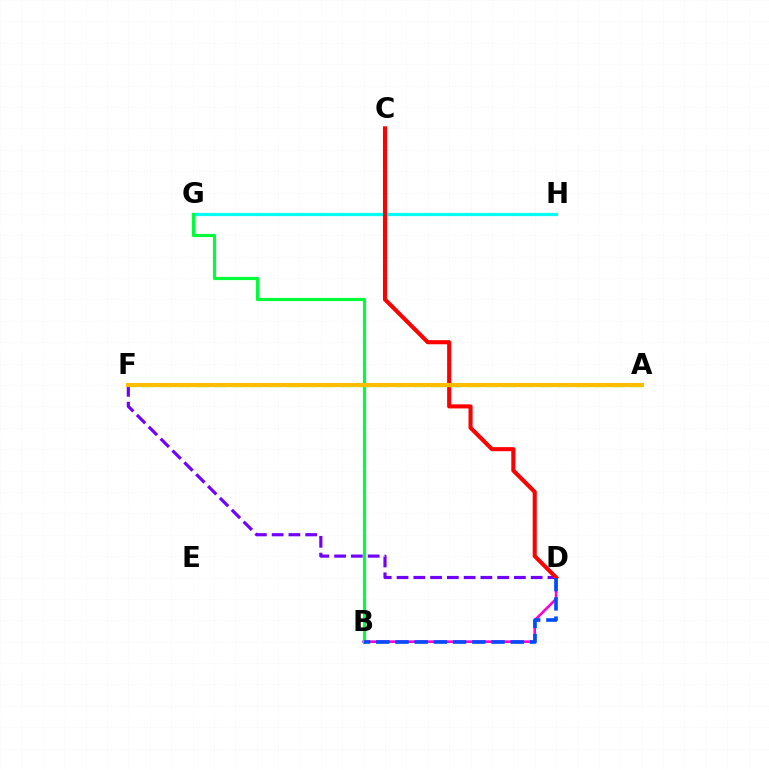{('B', 'D'): [{'color': '#ff00cf', 'line_style': 'solid', 'thickness': 1.88}, {'color': '#004bff', 'line_style': 'dashed', 'thickness': 2.61}], ('G', 'H'): [{'color': '#00fff6', 'line_style': 'solid', 'thickness': 2.34}], ('D', 'F'): [{'color': '#7200ff', 'line_style': 'dashed', 'thickness': 2.28}], ('B', 'G'): [{'color': '#00ff39', 'line_style': 'solid', 'thickness': 2.29}], ('C', 'D'): [{'color': '#ff0000', 'line_style': 'solid', 'thickness': 2.94}], ('A', 'F'): [{'color': '#84ff00', 'line_style': 'dashed', 'thickness': 2.46}, {'color': '#ffbd00', 'line_style': 'solid', 'thickness': 2.93}]}